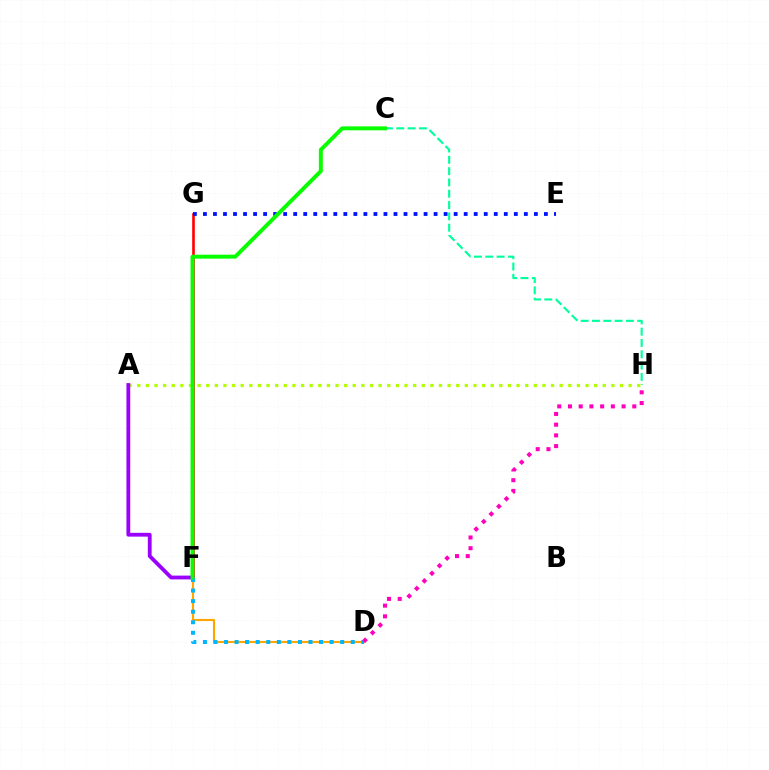{('C', 'H'): [{'color': '#00ff9d', 'line_style': 'dashed', 'thickness': 1.54}], ('A', 'H'): [{'color': '#b3ff00', 'line_style': 'dotted', 'thickness': 2.34}], ('D', 'F'): [{'color': '#ffa500', 'line_style': 'solid', 'thickness': 1.54}, {'color': '#00b5ff', 'line_style': 'dotted', 'thickness': 2.87}], ('F', 'G'): [{'color': '#ff0000', 'line_style': 'solid', 'thickness': 1.9}], ('A', 'F'): [{'color': '#9b00ff', 'line_style': 'solid', 'thickness': 2.74}], ('D', 'H'): [{'color': '#ff00bd', 'line_style': 'dotted', 'thickness': 2.91}], ('E', 'G'): [{'color': '#0010ff', 'line_style': 'dotted', 'thickness': 2.72}], ('C', 'F'): [{'color': '#08ff00', 'line_style': 'solid', 'thickness': 2.84}]}